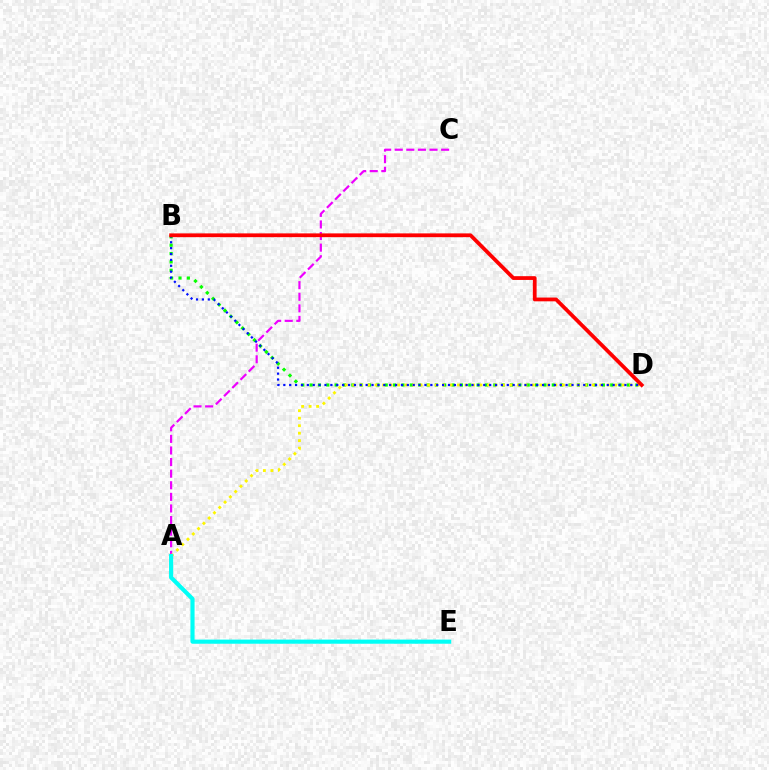{('A', 'C'): [{'color': '#ee00ff', 'line_style': 'dashed', 'thickness': 1.58}], ('B', 'D'): [{'color': '#08ff00', 'line_style': 'dotted', 'thickness': 2.27}, {'color': '#0010ff', 'line_style': 'dotted', 'thickness': 1.6}, {'color': '#ff0000', 'line_style': 'solid', 'thickness': 2.71}], ('A', 'D'): [{'color': '#fcf500', 'line_style': 'dotted', 'thickness': 2.03}], ('A', 'E'): [{'color': '#00fff6', 'line_style': 'solid', 'thickness': 2.98}]}